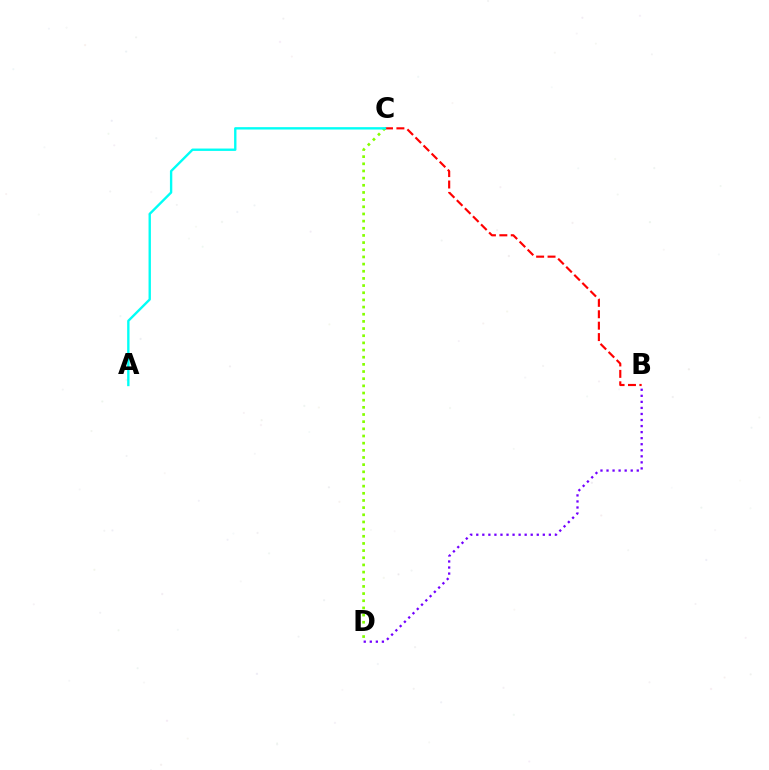{('C', 'D'): [{'color': '#84ff00', 'line_style': 'dotted', 'thickness': 1.95}], ('B', 'D'): [{'color': '#7200ff', 'line_style': 'dotted', 'thickness': 1.64}], ('B', 'C'): [{'color': '#ff0000', 'line_style': 'dashed', 'thickness': 1.55}], ('A', 'C'): [{'color': '#00fff6', 'line_style': 'solid', 'thickness': 1.71}]}